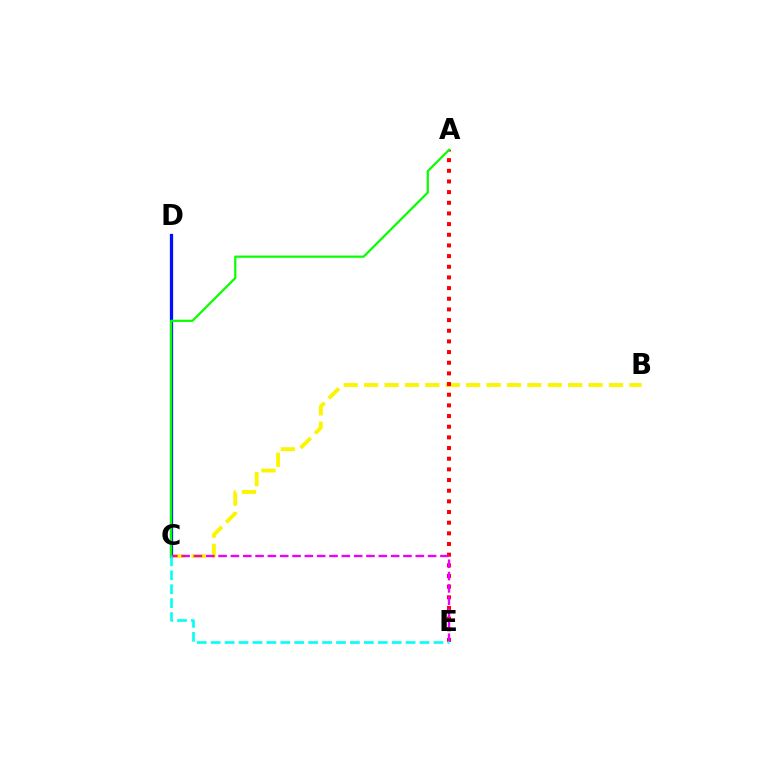{('B', 'C'): [{'color': '#fcf500', 'line_style': 'dashed', 'thickness': 2.77}], ('C', 'D'): [{'color': '#0010ff', 'line_style': 'solid', 'thickness': 2.35}], ('A', 'E'): [{'color': '#ff0000', 'line_style': 'dotted', 'thickness': 2.9}], ('C', 'E'): [{'color': '#ee00ff', 'line_style': 'dashed', 'thickness': 1.67}, {'color': '#00fff6', 'line_style': 'dashed', 'thickness': 1.89}], ('A', 'C'): [{'color': '#08ff00', 'line_style': 'solid', 'thickness': 1.59}]}